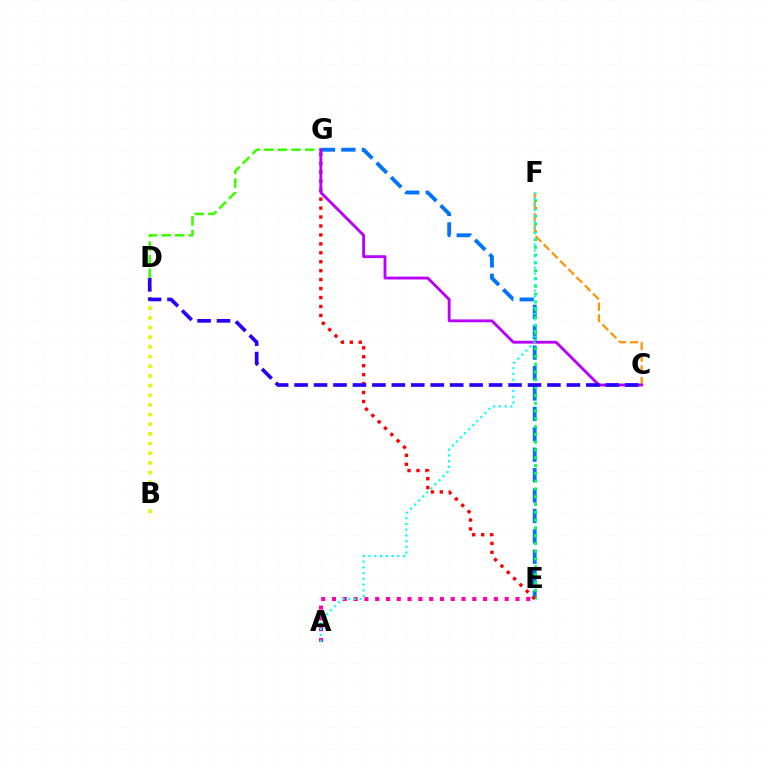{('D', 'G'): [{'color': '#3dff00', 'line_style': 'dashed', 'thickness': 1.85}], ('B', 'D'): [{'color': '#d1ff00', 'line_style': 'dotted', 'thickness': 2.63}], ('A', 'E'): [{'color': '#ff00ac', 'line_style': 'dotted', 'thickness': 2.93}], ('E', 'G'): [{'color': '#0074ff', 'line_style': 'dashed', 'thickness': 2.77}, {'color': '#ff0000', 'line_style': 'dotted', 'thickness': 2.43}], ('E', 'F'): [{'color': '#00ff5c', 'line_style': 'dotted', 'thickness': 2.12}], ('C', 'F'): [{'color': '#ff9400', 'line_style': 'dashed', 'thickness': 1.58}], ('C', 'G'): [{'color': '#b900ff', 'line_style': 'solid', 'thickness': 2.05}], ('A', 'F'): [{'color': '#00fff6', 'line_style': 'dotted', 'thickness': 1.56}], ('C', 'D'): [{'color': '#2500ff', 'line_style': 'dashed', 'thickness': 2.64}]}